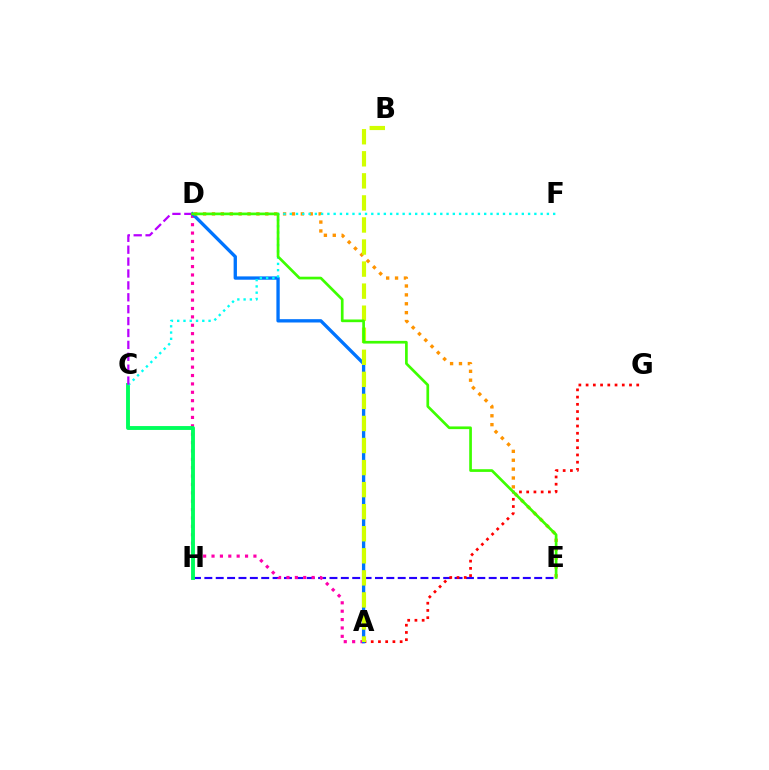{('E', 'H'): [{'color': '#2500ff', 'line_style': 'dashed', 'thickness': 1.55}], ('A', 'D'): [{'color': '#ff00ac', 'line_style': 'dotted', 'thickness': 2.28}, {'color': '#0074ff', 'line_style': 'solid', 'thickness': 2.39}], ('A', 'G'): [{'color': '#ff0000', 'line_style': 'dotted', 'thickness': 1.97}], ('C', 'H'): [{'color': '#00ff5c', 'line_style': 'solid', 'thickness': 2.8}], ('D', 'E'): [{'color': '#ff9400', 'line_style': 'dotted', 'thickness': 2.41}, {'color': '#3dff00', 'line_style': 'solid', 'thickness': 1.94}], ('C', 'F'): [{'color': '#00fff6', 'line_style': 'dotted', 'thickness': 1.7}], ('C', 'D'): [{'color': '#b900ff', 'line_style': 'dashed', 'thickness': 1.62}], ('A', 'B'): [{'color': '#d1ff00', 'line_style': 'dashed', 'thickness': 3.0}]}